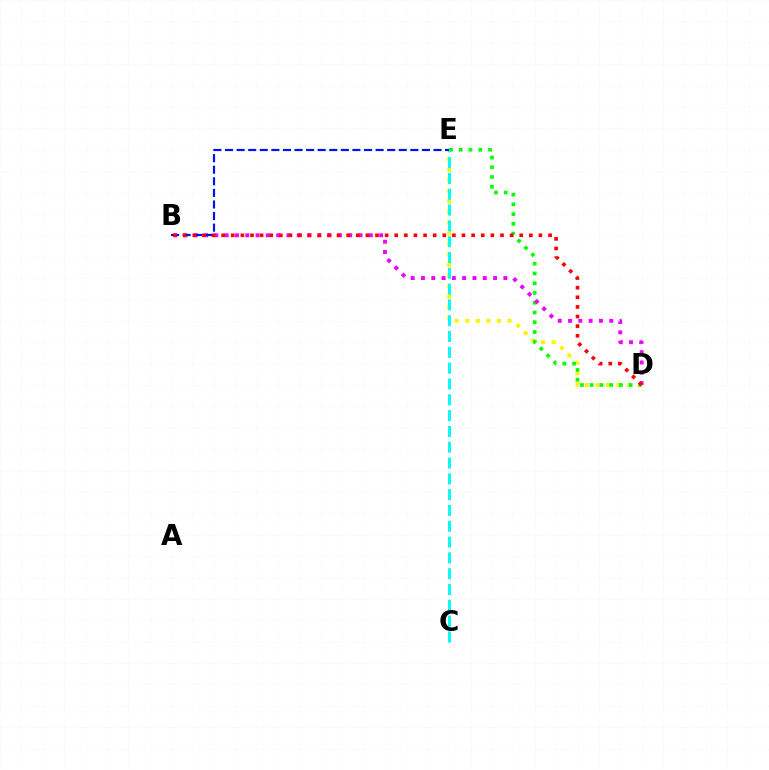{('D', 'E'): [{'color': '#fcf500', 'line_style': 'dotted', 'thickness': 2.87}, {'color': '#08ff00', 'line_style': 'dotted', 'thickness': 2.65}], ('C', 'E'): [{'color': '#00fff6', 'line_style': 'dashed', 'thickness': 2.15}], ('B', 'D'): [{'color': '#ee00ff', 'line_style': 'dotted', 'thickness': 2.8}, {'color': '#ff0000', 'line_style': 'dotted', 'thickness': 2.61}], ('B', 'E'): [{'color': '#0010ff', 'line_style': 'dashed', 'thickness': 1.57}]}